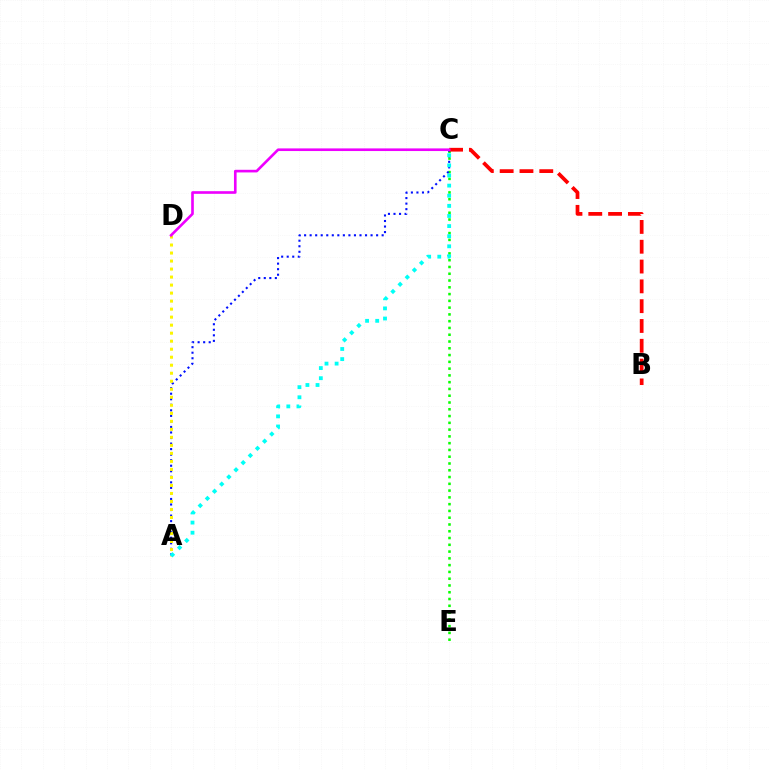{('C', 'E'): [{'color': '#08ff00', 'line_style': 'dotted', 'thickness': 1.84}], ('A', 'C'): [{'color': '#0010ff', 'line_style': 'dotted', 'thickness': 1.51}, {'color': '#00fff6', 'line_style': 'dotted', 'thickness': 2.75}], ('A', 'D'): [{'color': '#fcf500', 'line_style': 'dotted', 'thickness': 2.18}], ('B', 'C'): [{'color': '#ff0000', 'line_style': 'dashed', 'thickness': 2.69}], ('C', 'D'): [{'color': '#ee00ff', 'line_style': 'solid', 'thickness': 1.9}]}